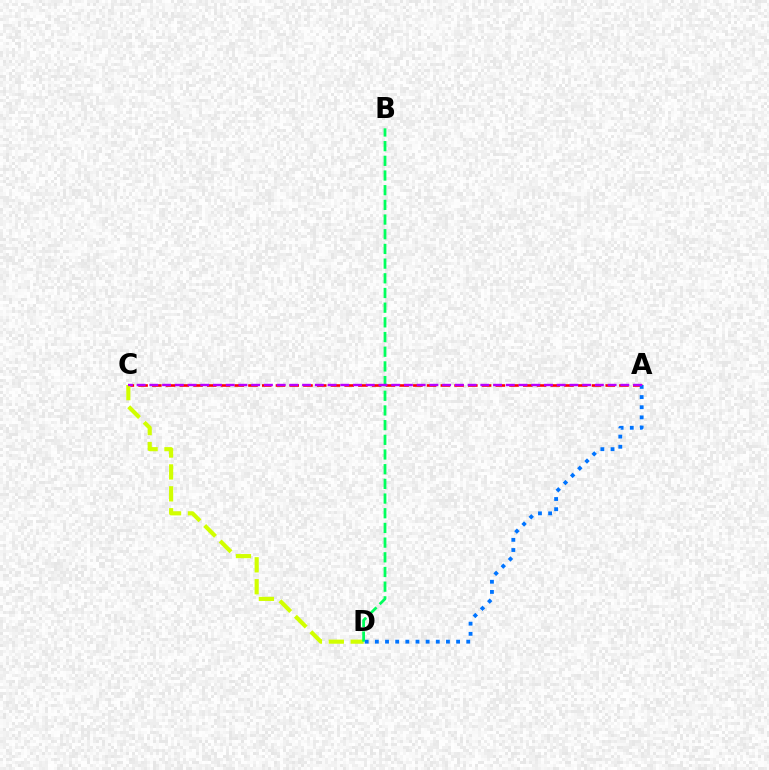{('A', 'C'): [{'color': '#ff0000', 'line_style': 'dashed', 'thickness': 1.87}, {'color': '#b900ff', 'line_style': 'dashed', 'thickness': 1.73}], ('C', 'D'): [{'color': '#d1ff00', 'line_style': 'dashed', 'thickness': 2.98}], ('A', 'D'): [{'color': '#0074ff', 'line_style': 'dotted', 'thickness': 2.76}], ('B', 'D'): [{'color': '#00ff5c', 'line_style': 'dashed', 'thickness': 1.99}]}